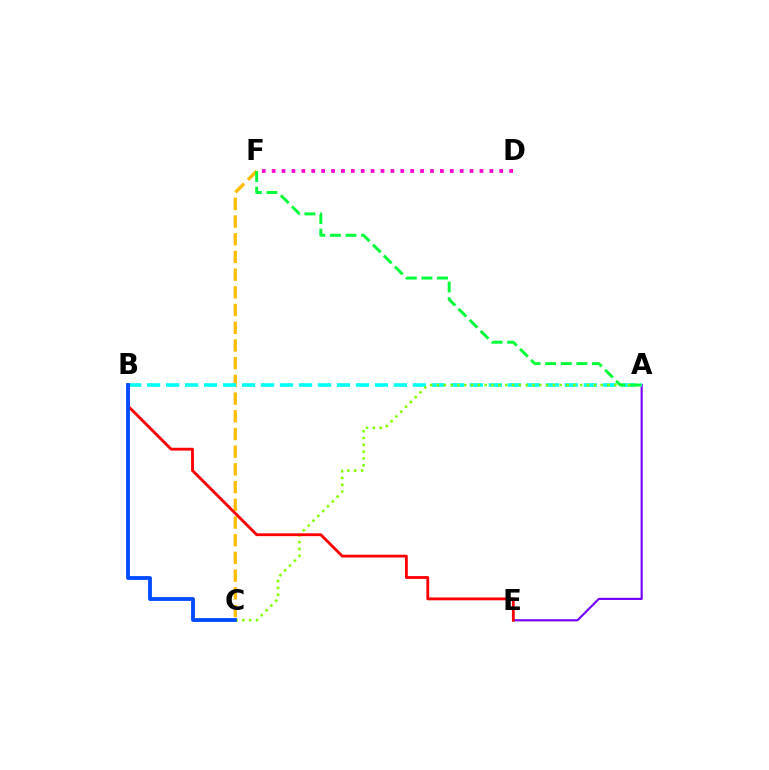{('A', 'E'): [{'color': '#7200ff', 'line_style': 'solid', 'thickness': 1.55}], ('C', 'F'): [{'color': '#ffbd00', 'line_style': 'dashed', 'thickness': 2.41}], ('A', 'B'): [{'color': '#00fff6', 'line_style': 'dashed', 'thickness': 2.58}], ('A', 'C'): [{'color': '#84ff00', 'line_style': 'dotted', 'thickness': 1.85}], ('A', 'F'): [{'color': '#00ff39', 'line_style': 'dashed', 'thickness': 2.12}], ('B', 'E'): [{'color': '#ff0000', 'line_style': 'solid', 'thickness': 2.03}], ('D', 'F'): [{'color': '#ff00cf', 'line_style': 'dotted', 'thickness': 2.69}], ('B', 'C'): [{'color': '#004bff', 'line_style': 'solid', 'thickness': 2.75}]}